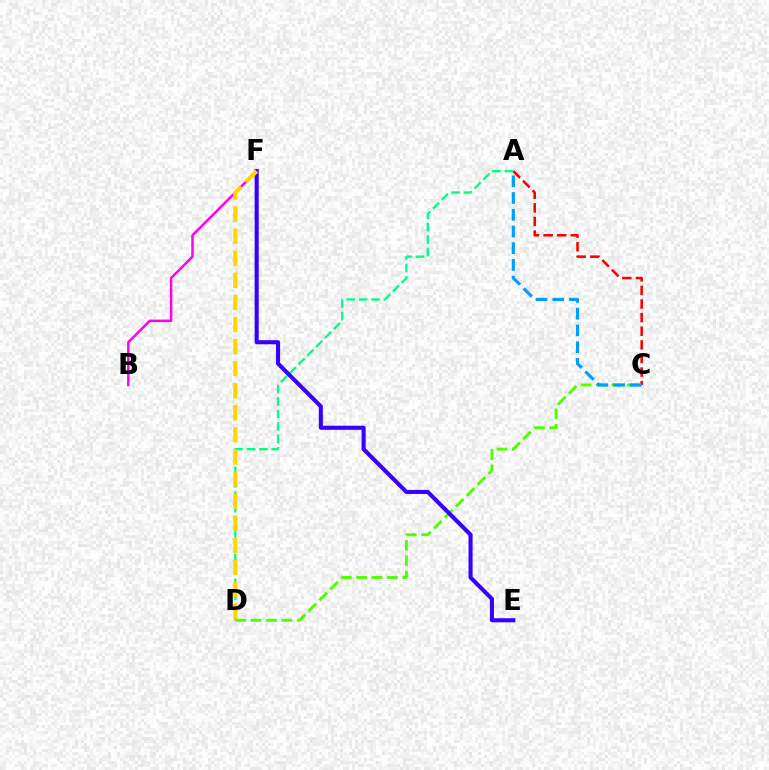{('A', 'C'): [{'color': '#ff0000', 'line_style': 'dashed', 'thickness': 1.85}, {'color': '#009eff', 'line_style': 'dashed', 'thickness': 2.27}], ('B', 'F'): [{'color': '#ff00ed', 'line_style': 'solid', 'thickness': 1.78}], ('C', 'D'): [{'color': '#4fff00', 'line_style': 'dashed', 'thickness': 2.09}], ('A', 'D'): [{'color': '#00ff86', 'line_style': 'dashed', 'thickness': 1.69}], ('E', 'F'): [{'color': '#3700ff', 'line_style': 'solid', 'thickness': 2.94}], ('D', 'F'): [{'color': '#ffd500', 'line_style': 'dashed', 'thickness': 3.0}]}